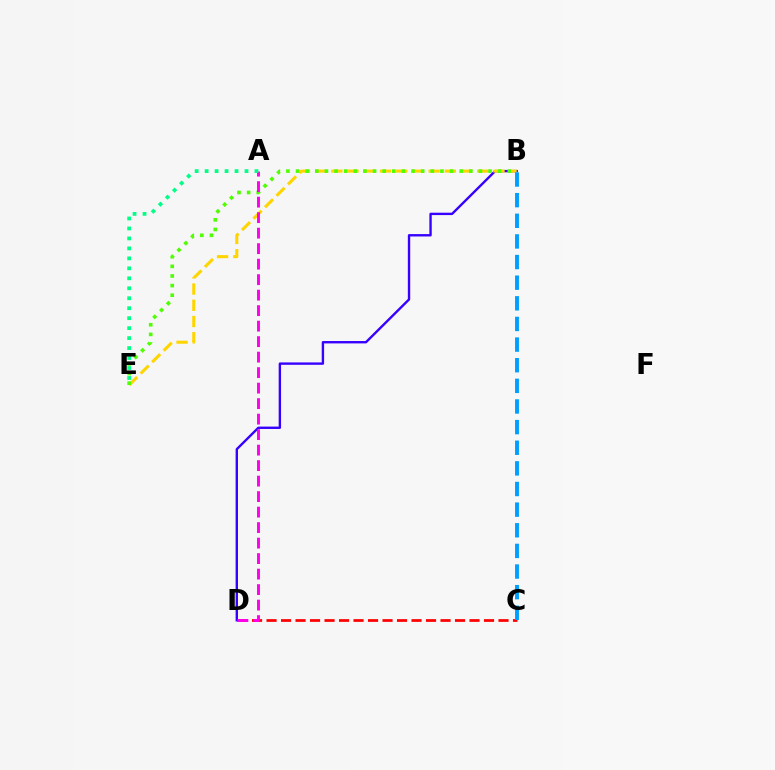{('B', 'D'): [{'color': '#3700ff', 'line_style': 'solid', 'thickness': 1.71}], ('C', 'D'): [{'color': '#ff0000', 'line_style': 'dashed', 'thickness': 1.97}], ('B', 'E'): [{'color': '#ffd500', 'line_style': 'dashed', 'thickness': 2.2}, {'color': '#4fff00', 'line_style': 'dotted', 'thickness': 2.62}], ('A', 'D'): [{'color': '#ff00ed', 'line_style': 'dashed', 'thickness': 2.11}], ('B', 'C'): [{'color': '#009eff', 'line_style': 'dashed', 'thickness': 2.8}], ('A', 'E'): [{'color': '#00ff86', 'line_style': 'dotted', 'thickness': 2.71}]}